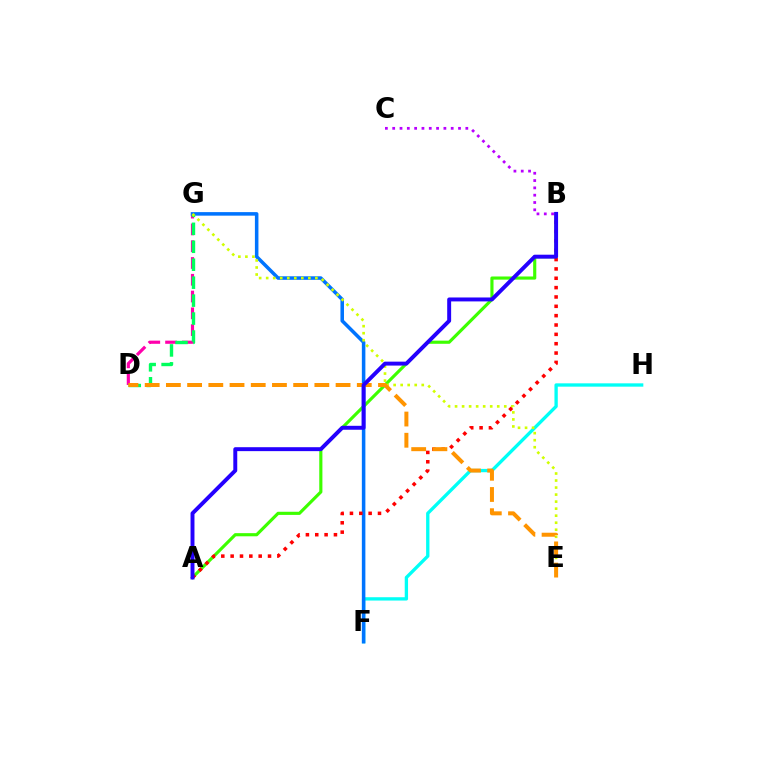{('F', 'H'): [{'color': '#00fff6', 'line_style': 'solid', 'thickness': 2.39}], ('D', 'G'): [{'color': '#ff00ac', 'line_style': 'dashed', 'thickness': 2.28}, {'color': '#00ff5c', 'line_style': 'dashed', 'thickness': 2.44}], ('A', 'B'): [{'color': '#3dff00', 'line_style': 'solid', 'thickness': 2.26}, {'color': '#ff0000', 'line_style': 'dotted', 'thickness': 2.54}, {'color': '#2500ff', 'line_style': 'solid', 'thickness': 2.83}], ('F', 'G'): [{'color': '#0074ff', 'line_style': 'solid', 'thickness': 2.55}], ('E', 'G'): [{'color': '#d1ff00', 'line_style': 'dotted', 'thickness': 1.91}], ('B', 'C'): [{'color': '#b900ff', 'line_style': 'dotted', 'thickness': 1.99}], ('D', 'E'): [{'color': '#ff9400', 'line_style': 'dashed', 'thickness': 2.88}]}